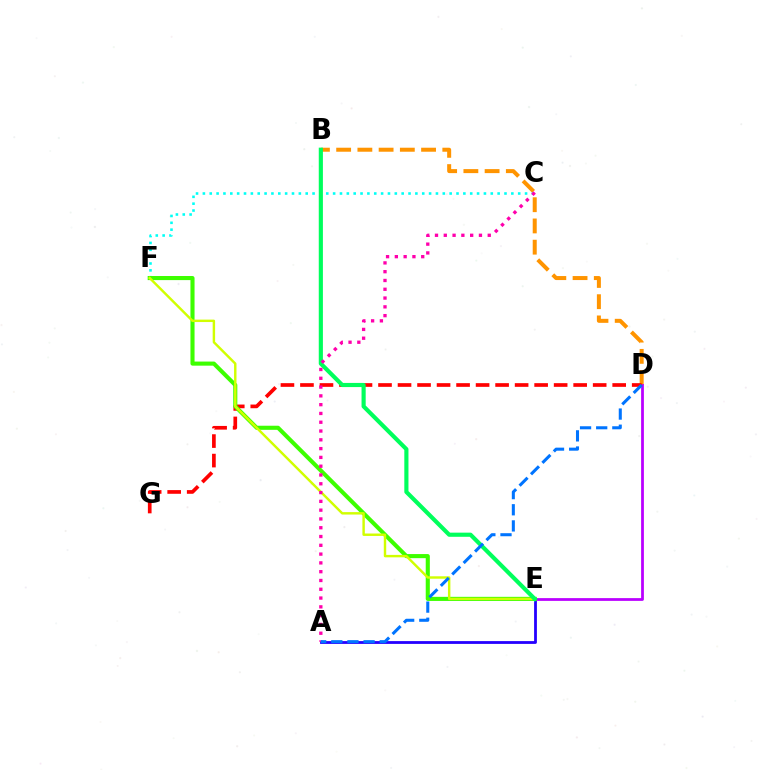{('B', 'D'): [{'color': '#ff9400', 'line_style': 'dashed', 'thickness': 2.88}], ('C', 'F'): [{'color': '#00fff6', 'line_style': 'dotted', 'thickness': 1.86}], ('A', 'E'): [{'color': '#2500ff', 'line_style': 'solid', 'thickness': 2.01}], ('D', 'E'): [{'color': '#b900ff', 'line_style': 'solid', 'thickness': 1.99}], ('D', 'G'): [{'color': '#ff0000', 'line_style': 'dashed', 'thickness': 2.65}], ('E', 'F'): [{'color': '#3dff00', 'line_style': 'solid', 'thickness': 2.95}, {'color': '#d1ff00', 'line_style': 'solid', 'thickness': 1.75}], ('B', 'E'): [{'color': '#00ff5c', 'line_style': 'solid', 'thickness': 2.98}], ('A', 'C'): [{'color': '#ff00ac', 'line_style': 'dotted', 'thickness': 2.39}], ('A', 'D'): [{'color': '#0074ff', 'line_style': 'dashed', 'thickness': 2.19}]}